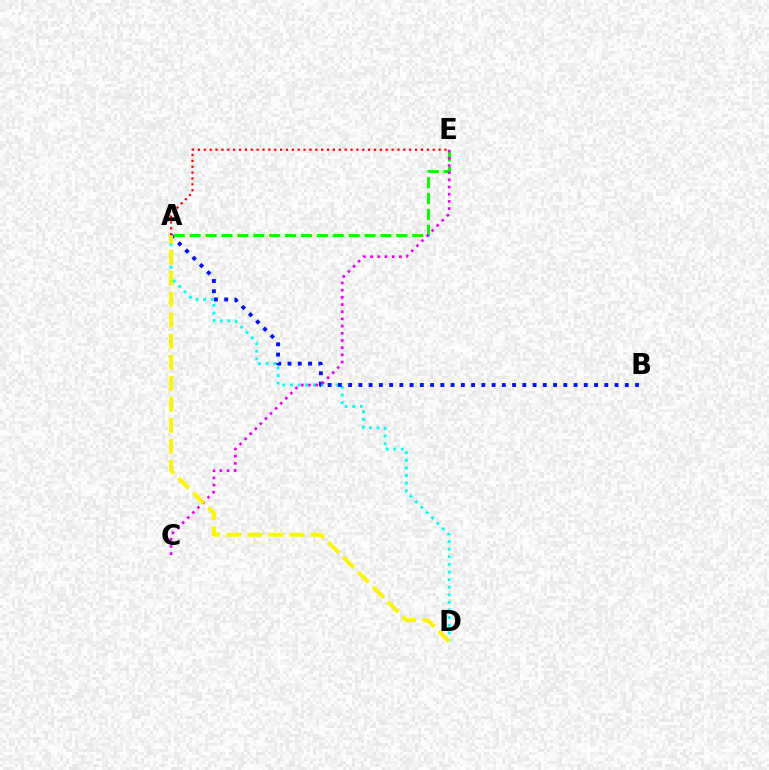{('A', 'D'): [{'color': '#00fff6', 'line_style': 'dotted', 'thickness': 2.07}, {'color': '#fcf500', 'line_style': 'dashed', 'thickness': 2.86}], ('A', 'B'): [{'color': '#0010ff', 'line_style': 'dotted', 'thickness': 2.78}], ('A', 'E'): [{'color': '#08ff00', 'line_style': 'dashed', 'thickness': 2.16}, {'color': '#ff0000', 'line_style': 'dotted', 'thickness': 1.59}], ('C', 'E'): [{'color': '#ee00ff', 'line_style': 'dotted', 'thickness': 1.95}]}